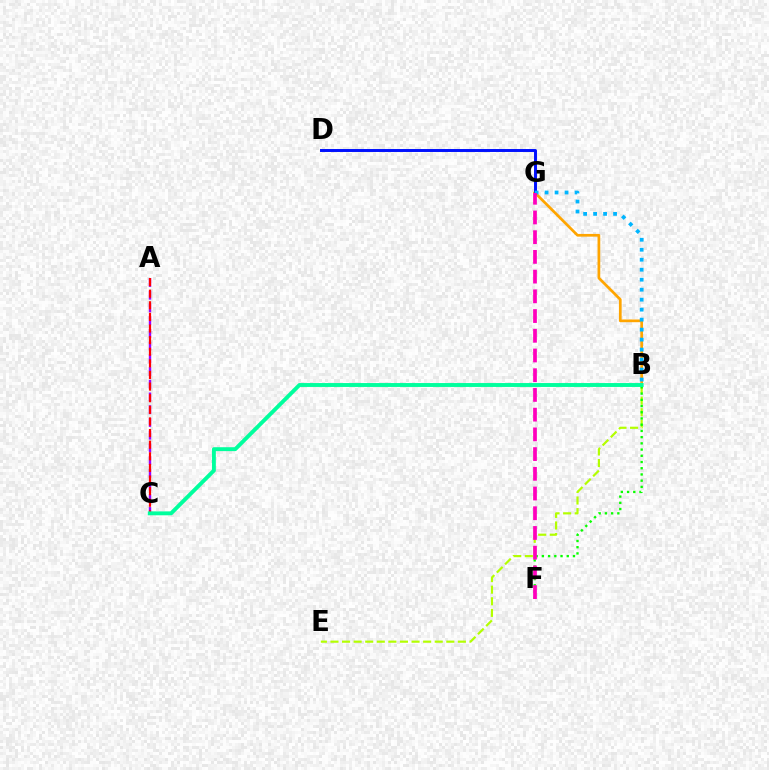{('A', 'C'): [{'color': '#9b00ff', 'line_style': 'dashed', 'thickness': 1.73}, {'color': '#ff0000', 'line_style': 'dashed', 'thickness': 1.58}], ('B', 'E'): [{'color': '#b3ff00', 'line_style': 'dashed', 'thickness': 1.57}], ('B', 'G'): [{'color': '#ffa500', 'line_style': 'solid', 'thickness': 1.96}, {'color': '#00b5ff', 'line_style': 'dotted', 'thickness': 2.71}], ('D', 'G'): [{'color': '#0010ff', 'line_style': 'solid', 'thickness': 2.12}], ('B', 'F'): [{'color': '#08ff00', 'line_style': 'dotted', 'thickness': 1.69}], ('F', 'G'): [{'color': '#ff00bd', 'line_style': 'dashed', 'thickness': 2.68}], ('B', 'C'): [{'color': '#00ff9d', 'line_style': 'solid', 'thickness': 2.81}]}